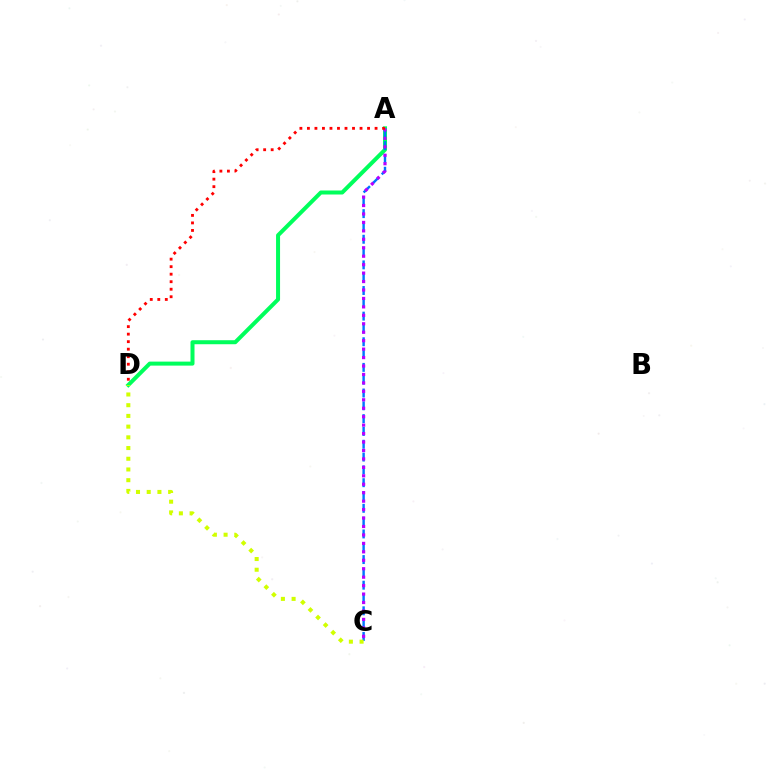{('A', 'D'): [{'color': '#00ff5c', 'line_style': 'solid', 'thickness': 2.88}, {'color': '#ff0000', 'line_style': 'dotted', 'thickness': 2.04}], ('A', 'C'): [{'color': '#0074ff', 'line_style': 'dashed', 'thickness': 1.74}, {'color': '#b900ff', 'line_style': 'dotted', 'thickness': 2.29}], ('C', 'D'): [{'color': '#d1ff00', 'line_style': 'dotted', 'thickness': 2.91}]}